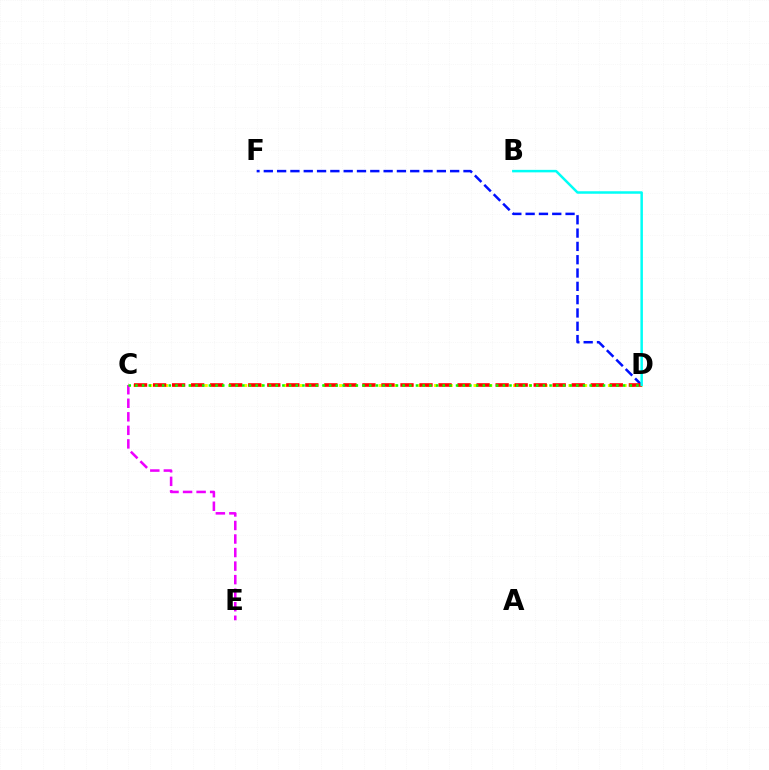{('D', 'F'): [{'color': '#0010ff', 'line_style': 'dashed', 'thickness': 1.81}], ('C', 'E'): [{'color': '#ee00ff', 'line_style': 'dashed', 'thickness': 1.84}], ('C', 'D'): [{'color': '#fcf500', 'line_style': 'dotted', 'thickness': 2.15}, {'color': '#ff0000', 'line_style': 'dashed', 'thickness': 2.59}, {'color': '#08ff00', 'line_style': 'dotted', 'thickness': 1.81}], ('B', 'D'): [{'color': '#00fff6', 'line_style': 'solid', 'thickness': 1.8}]}